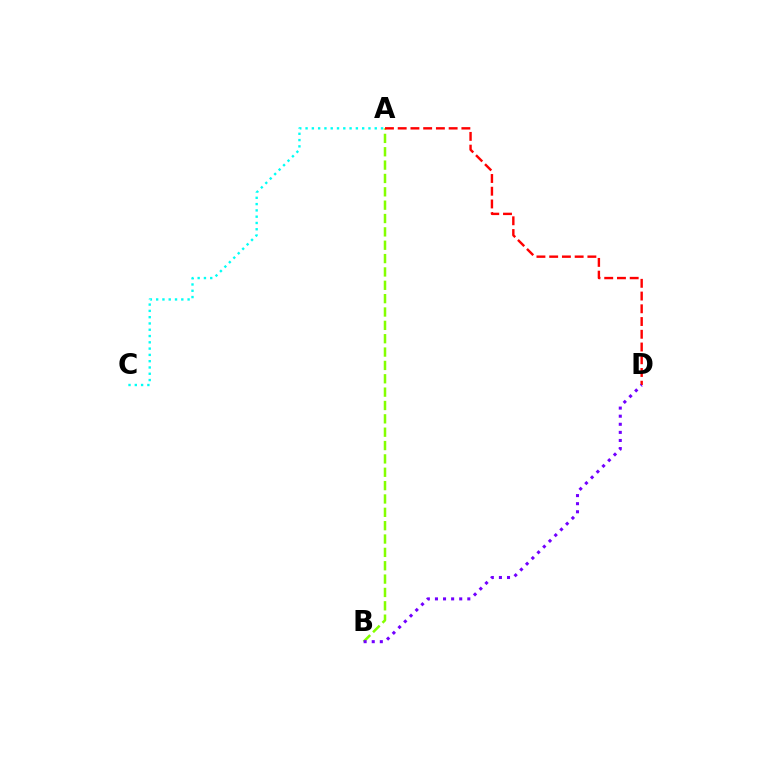{('A', 'B'): [{'color': '#84ff00', 'line_style': 'dashed', 'thickness': 1.81}], ('A', 'D'): [{'color': '#ff0000', 'line_style': 'dashed', 'thickness': 1.73}], ('B', 'D'): [{'color': '#7200ff', 'line_style': 'dotted', 'thickness': 2.2}], ('A', 'C'): [{'color': '#00fff6', 'line_style': 'dotted', 'thickness': 1.71}]}